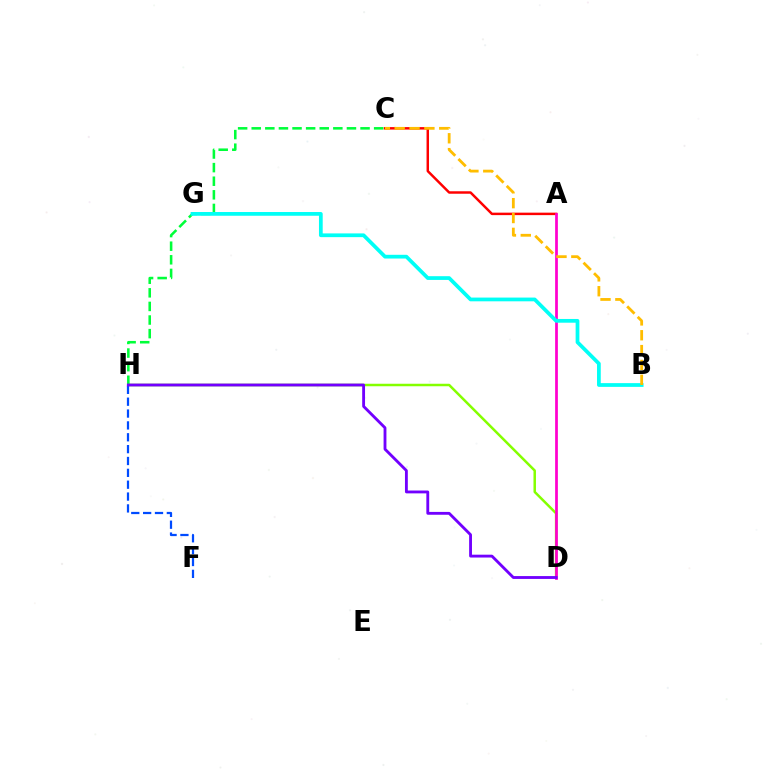{('D', 'H'): [{'color': '#84ff00', 'line_style': 'solid', 'thickness': 1.79}, {'color': '#7200ff', 'line_style': 'solid', 'thickness': 2.05}], ('A', 'C'): [{'color': '#ff0000', 'line_style': 'solid', 'thickness': 1.78}], ('C', 'H'): [{'color': '#00ff39', 'line_style': 'dashed', 'thickness': 1.85}], ('F', 'H'): [{'color': '#004bff', 'line_style': 'dashed', 'thickness': 1.61}], ('A', 'D'): [{'color': '#ff00cf', 'line_style': 'solid', 'thickness': 1.97}], ('B', 'G'): [{'color': '#00fff6', 'line_style': 'solid', 'thickness': 2.69}], ('B', 'C'): [{'color': '#ffbd00', 'line_style': 'dashed', 'thickness': 2.02}]}